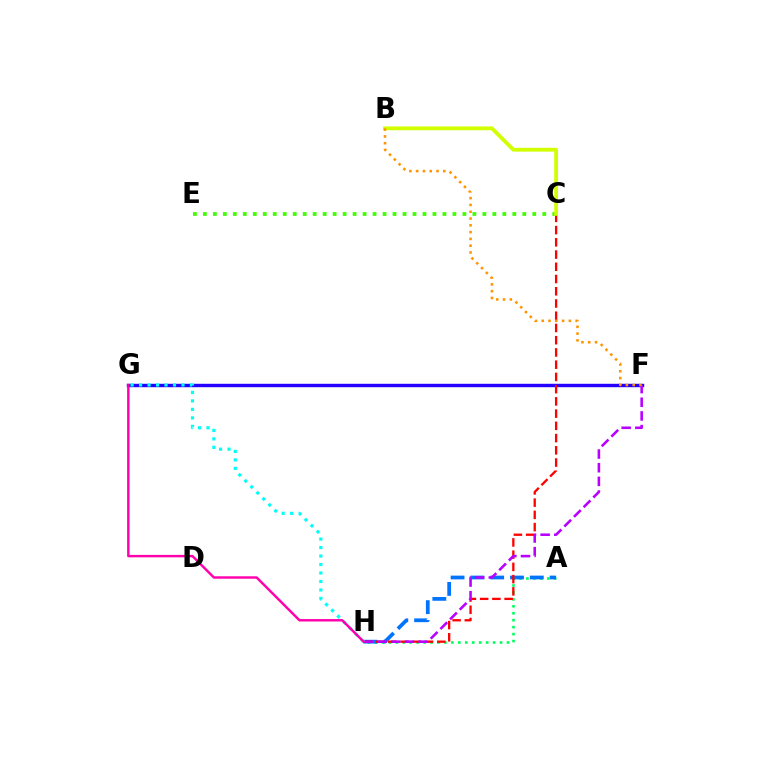{('A', 'H'): [{'color': '#00ff5c', 'line_style': 'dotted', 'thickness': 1.89}, {'color': '#0074ff', 'line_style': 'dashed', 'thickness': 2.69}], ('C', 'E'): [{'color': '#3dff00', 'line_style': 'dotted', 'thickness': 2.71}], ('F', 'G'): [{'color': '#2500ff', 'line_style': 'solid', 'thickness': 2.46}], ('C', 'H'): [{'color': '#ff0000', 'line_style': 'dashed', 'thickness': 1.66}], ('B', 'C'): [{'color': '#d1ff00', 'line_style': 'solid', 'thickness': 2.74}], ('F', 'H'): [{'color': '#b900ff', 'line_style': 'dashed', 'thickness': 1.86}], ('B', 'F'): [{'color': '#ff9400', 'line_style': 'dotted', 'thickness': 1.85}], ('G', 'H'): [{'color': '#00fff6', 'line_style': 'dotted', 'thickness': 2.3}, {'color': '#ff00ac', 'line_style': 'solid', 'thickness': 1.75}]}